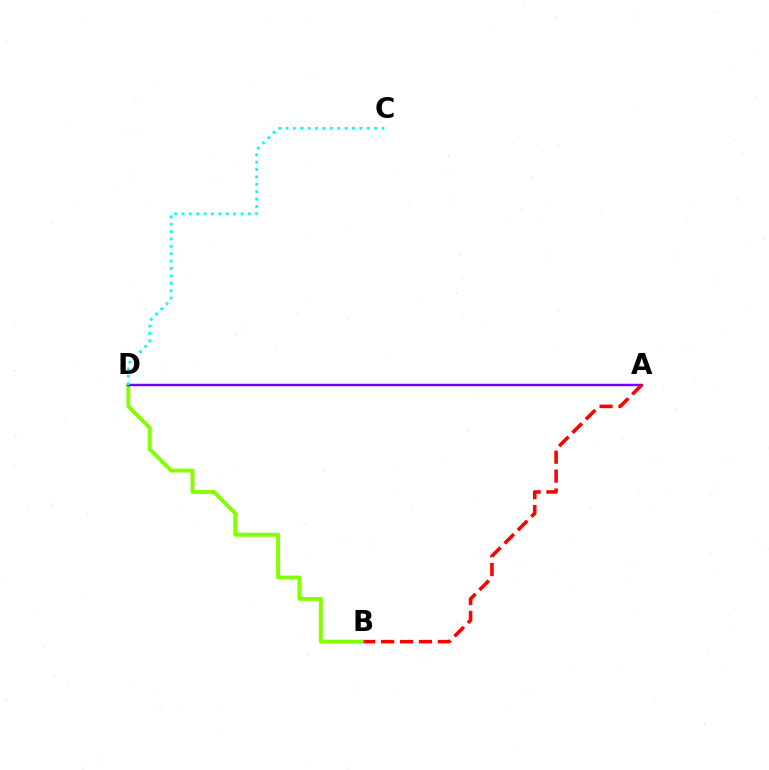{('B', 'D'): [{'color': '#84ff00', 'line_style': 'solid', 'thickness': 2.84}], ('A', 'D'): [{'color': '#7200ff', 'line_style': 'solid', 'thickness': 1.78}], ('A', 'B'): [{'color': '#ff0000', 'line_style': 'dashed', 'thickness': 2.57}], ('C', 'D'): [{'color': '#00fff6', 'line_style': 'dotted', 'thickness': 2.01}]}